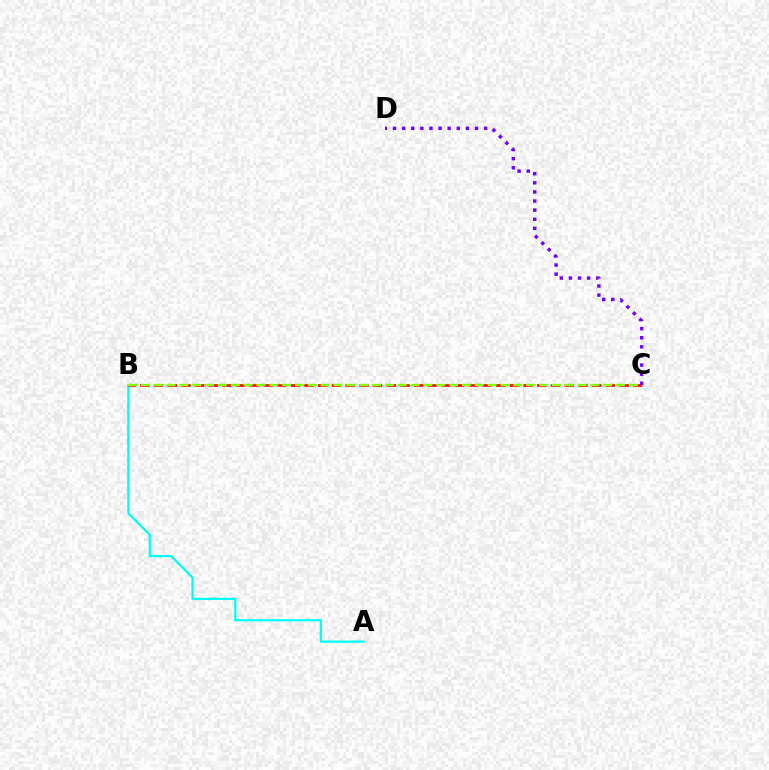{('A', 'B'): [{'color': '#00fff6', 'line_style': 'solid', 'thickness': 1.63}], ('B', 'C'): [{'color': '#ff0000', 'line_style': 'dashed', 'thickness': 1.86}, {'color': '#84ff00', 'line_style': 'dashed', 'thickness': 1.74}], ('C', 'D'): [{'color': '#7200ff', 'line_style': 'dotted', 'thickness': 2.47}]}